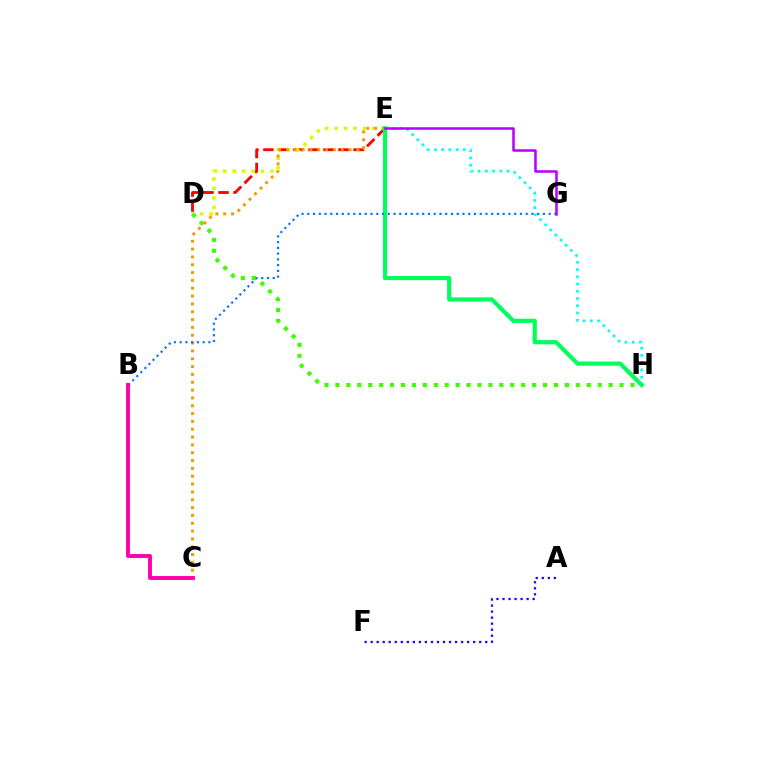{('A', 'F'): [{'color': '#2500ff', 'line_style': 'dotted', 'thickness': 1.64}], ('D', 'E'): [{'color': '#ff0000', 'line_style': 'dashed', 'thickness': 2.04}, {'color': '#d1ff00', 'line_style': 'dotted', 'thickness': 2.56}], ('D', 'H'): [{'color': '#3dff00', 'line_style': 'dotted', 'thickness': 2.97}], ('E', 'H'): [{'color': '#00fff6', 'line_style': 'dotted', 'thickness': 1.97}, {'color': '#00ff5c', 'line_style': 'solid', 'thickness': 2.99}], ('C', 'E'): [{'color': '#ff9400', 'line_style': 'dotted', 'thickness': 2.13}], ('B', 'G'): [{'color': '#0074ff', 'line_style': 'dotted', 'thickness': 1.56}], ('B', 'C'): [{'color': '#ff00ac', 'line_style': 'solid', 'thickness': 2.82}], ('E', 'G'): [{'color': '#b900ff', 'line_style': 'solid', 'thickness': 1.82}]}